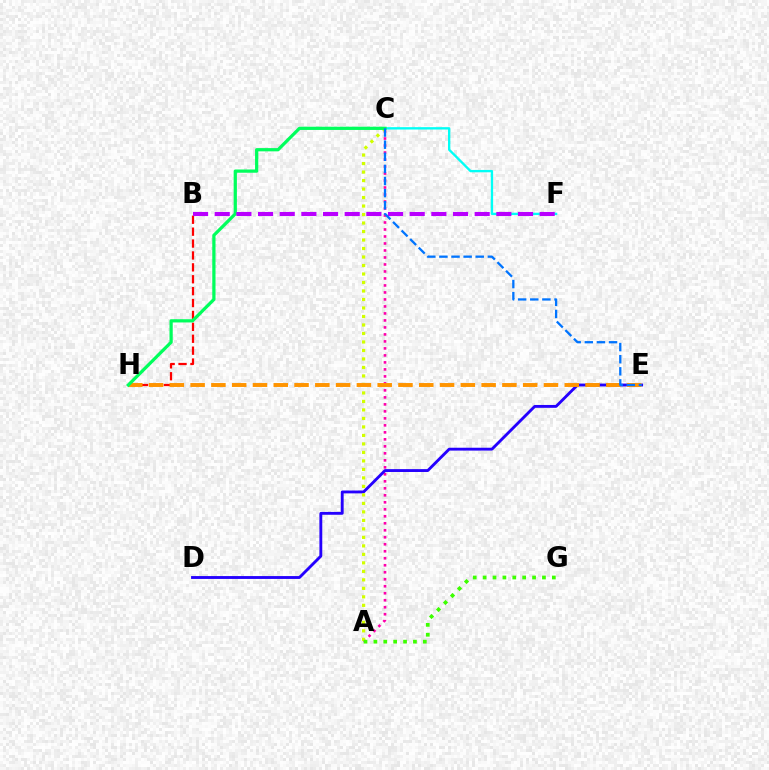{('C', 'F'): [{'color': '#00fff6', 'line_style': 'solid', 'thickness': 1.69}], ('A', 'C'): [{'color': '#ff00ac', 'line_style': 'dotted', 'thickness': 1.9}, {'color': '#d1ff00', 'line_style': 'dotted', 'thickness': 2.31}], ('D', 'E'): [{'color': '#2500ff', 'line_style': 'solid', 'thickness': 2.06}], ('B', 'H'): [{'color': '#ff0000', 'line_style': 'dashed', 'thickness': 1.62}], ('E', 'H'): [{'color': '#ff9400', 'line_style': 'dashed', 'thickness': 2.82}], ('C', 'H'): [{'color': '#00ff5c', 'line_style': 'solid', 'thickness': 2.33}], ('A', 'G'): [{'color': '#3dff00', 'line_style': 'dotted', 'thickness': 2.69}], ('B', 'F'): [{'color': '#b900ff', 'line_style': 'dashed', 'thickness': 2.94}], ('C', 'E'): [{'color': '#0074ff', 'line_style': 'dashed', 'thickness': 1.65}]}